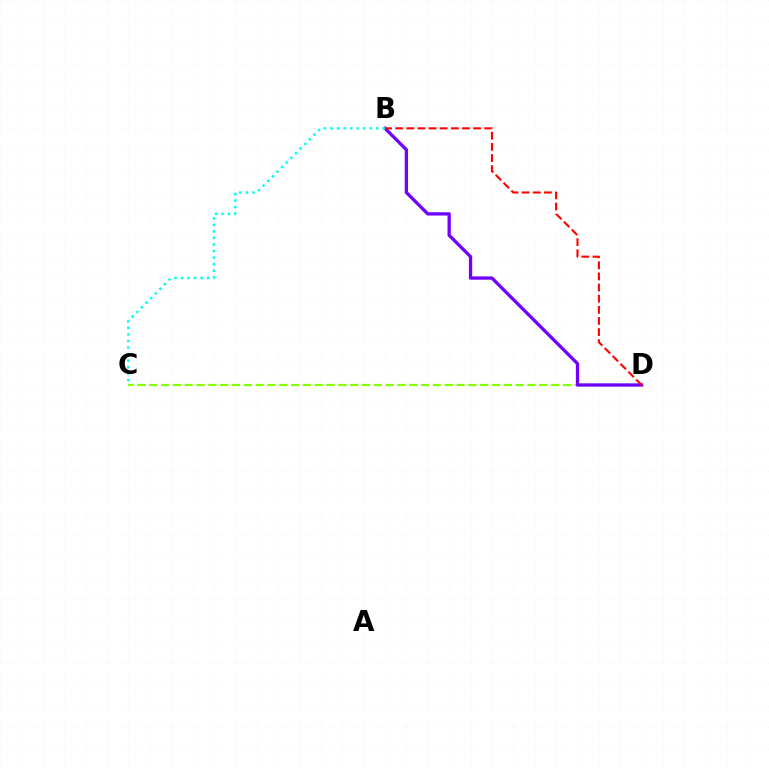{('C', 'D'): [{'color': '#84ff00', 'line_style': 'dashed', 'thickness': 1.61}], ('B', 'D'): [{'color': '#7200ff', 'line_style': 'solid', 'thickness': 2.38}, {'color': '#ff0000', 'line_style': 'dashed', 'thickness': 1.51}], ('B', 'C'): [{'color': '#00fff6', 'line_style': 'dotted', 'thickness': 1.78}]}